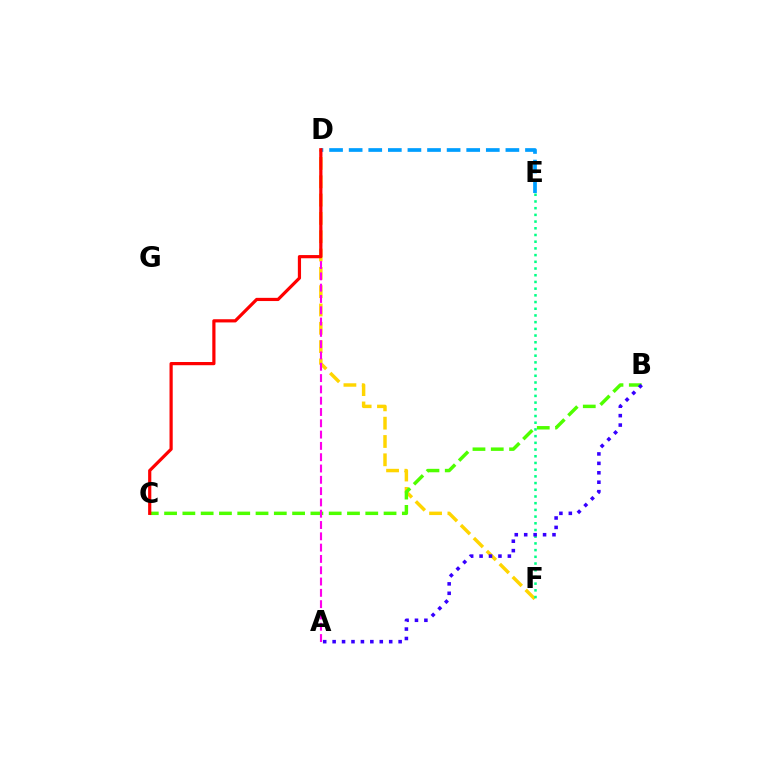{('D', 'F'): [{'color': '#ffd500', 'line_style': 'dashed', 'thickness': 2.49}], ('E', 'F'): [{'color': '#00ff86', 'line_style': 'dotted', 'thickness': 1.82}], ('D', 'E'): [{'color': '#009eff', 'line_style': 'dashed', 'thickness': 2.66}], ('B', 'C'): [{'color': '#4fff00', 'line_style': 'dashed', 'thickness': 2.48}], ('A', 'D'): [{'color': '#ff00ed', 'line_style': 'dashed', 'thickness': 1.54}], ('A', 'B'): [{'color': '#3700ff', 'line_style': 'dotted', 'thickness': 2.56}], ('C', 'D'): [{'color': '#ff0000', 'line_style': 'solid', 'thickness': 2.3}]}